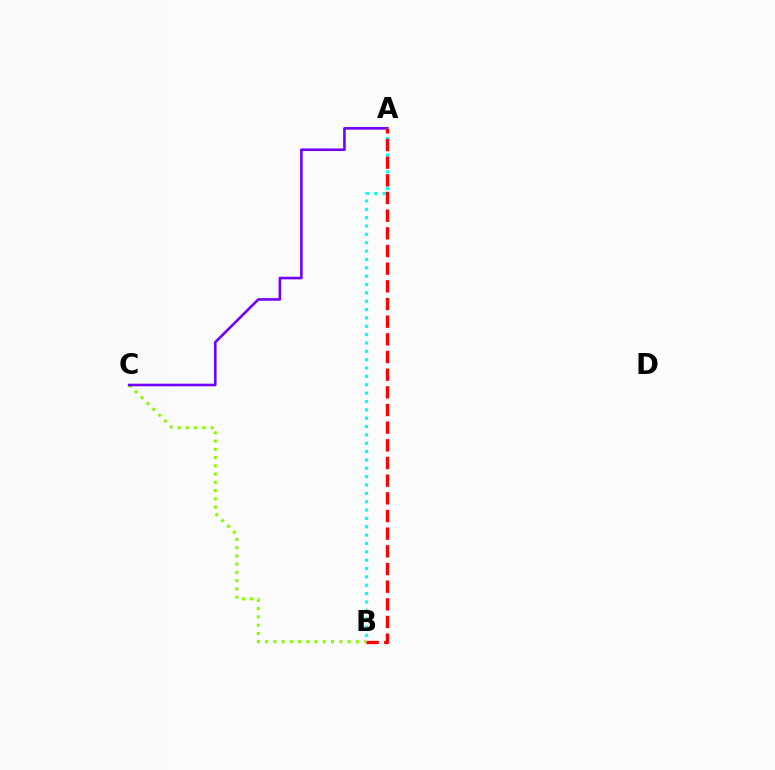{('B', 'C'): [{'color': '#84ff00', 'line_style': 'dotted', 'thickness': 2.24}], ('A', 'C'): [{'color': '#7200ff', 'line_style': 'solid', 'thickness': 1.88}], ('A', 'B'): [{'color': '#00fff6', 'line_style': 'dotted', 'thickness': 2.27}, {'color': '#ff0000', 'line_style': 'dashed', 'thickness': 2.4}]}